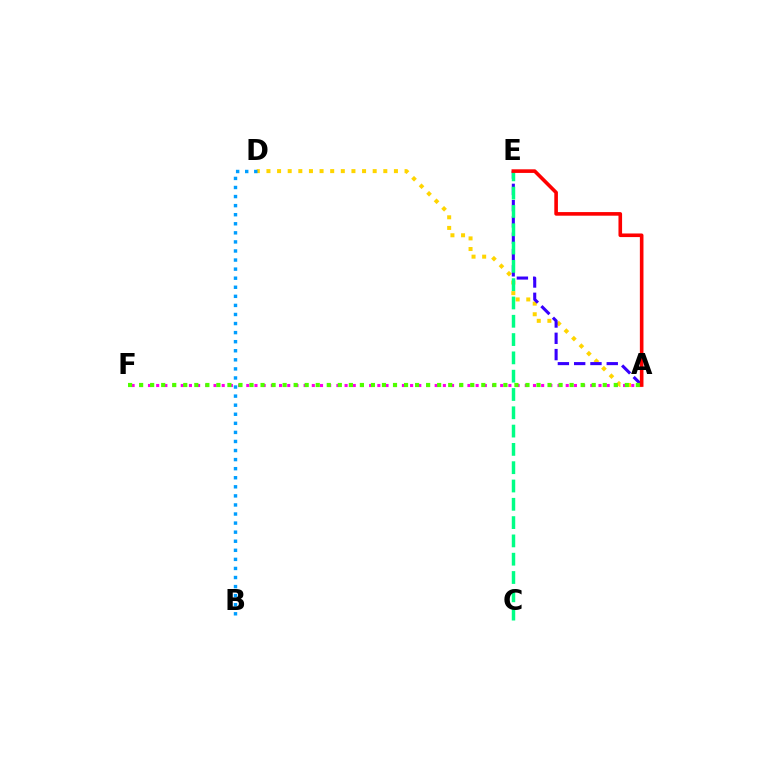{('A', 'F'): [{'color': '#ff00ed', 'line_style': 'dotted', 'thickness': 2.23}, {'color': '#4fff00', 'line_style': 'dotted', 'thickness': 3.0}], ('A', 'D'): [{'color': '#ffd500', 'line_style': 'dotted', 'thickness': 2.89}], ('A', 'E'): [{'color': '#3700ff', 'line_style': 'dashed', 'thickness': 2.21}, {'color': '#ff0000', 'line_style': 'solid', 'thickness': 2.6}], ('C', 'E'): [{'color': '#00ff86', 'line_style': 'dashed', 'thickness': 2.49}], ('B', 'D'): [{'color': '#009eff', 'line_style': 'dotted', 'thickness': 2.46}]}